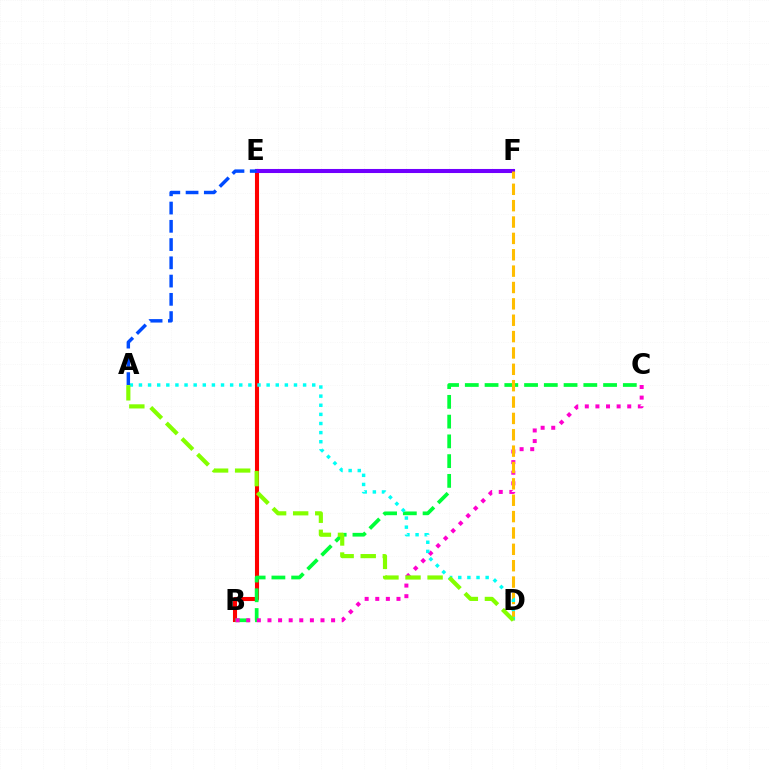{('B', 'E'): [{'color': '#ff0000', 'line_style': 'solid', 'thickness': 2.93}], ('B', 'C'): [{'color': '#00ff39', 'line_style': 'dashed', 'thickness': 2.68}, {'color': '#ff00cf', 'line_style': 'dotted', 'thickness': 2.88}], ('E', 'F'): [{'color': '#7200ff', 'line_style': 'solid', 'thickness': 2.92}], ('D', 'F'): [{'color': '#ffbd00', 'line_style': 'dashed', 'thickness': 2.22}], ('A', 'D'): [{'color': '#00fff6', 'line_style': 'dotted', 'thickness': 2.48}, {'color': '#84ff00', 'line_style': 'dashed', 'thickness': 3.0}], ('A', 'E'): [{'color': '#004bff', 'line_style': 'dashed', 'thickness': 2.48}]}